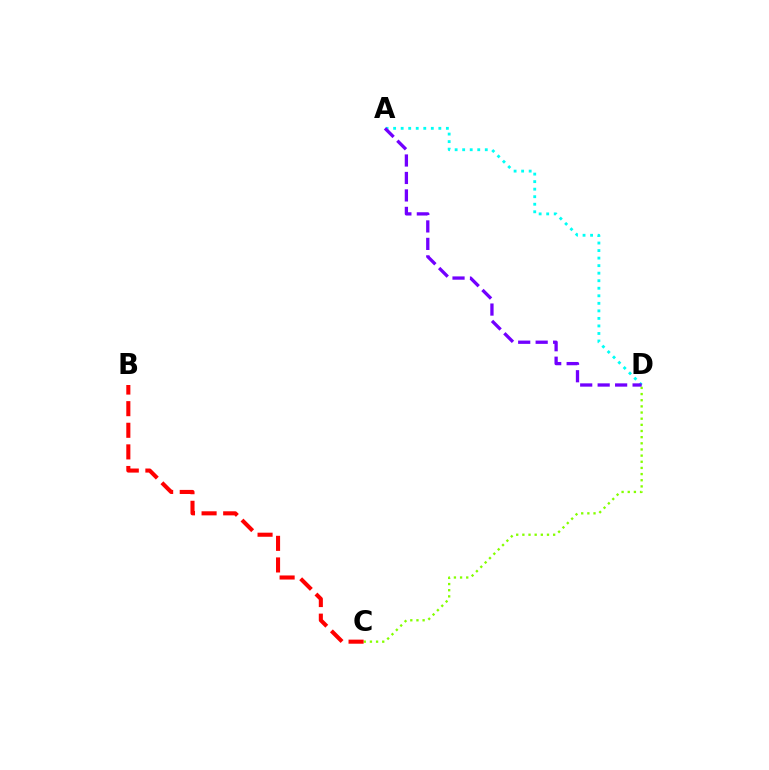{('C', 'D'): [{'color': '#84ff00', 'line_style': 'dotted', 'thickness': 1.67}], ('B', 'C'): [{'color': '#ff0000', 'line_style': 'dashed', 'thickness': 2.94}], ('A', 'D'): [{'color': '#00fff6', 'line_style': 'dotted', 'thickness': 2.05}, {'color': '#7200ff', 'line_style': 'dashed', 'thickness': 2.37}]}